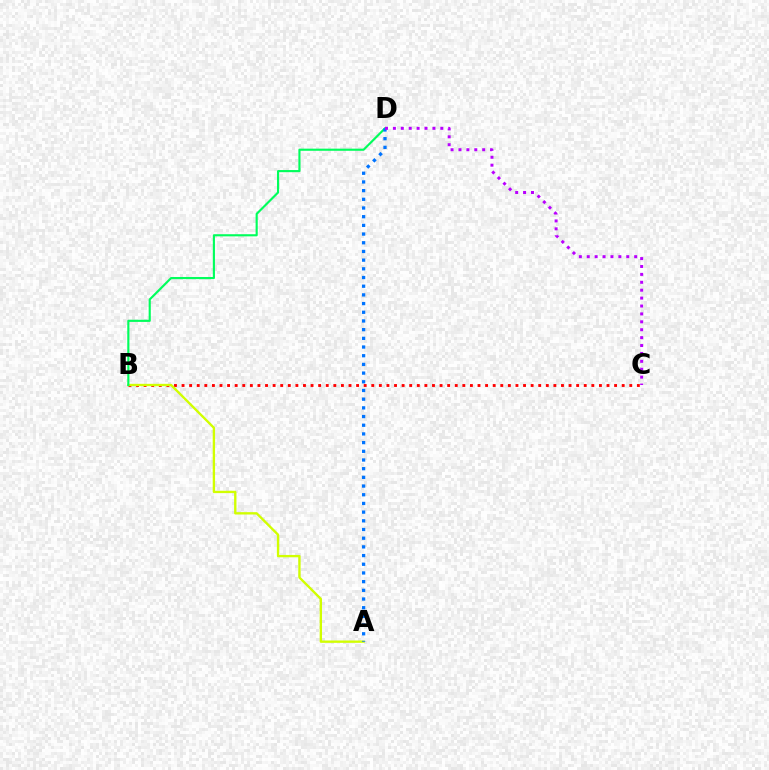{('B', 'C'): [{'color': '#ff0000', 'line_style': 'dotted', 'thickness': 2.06}], ('A', 'B'): [{'color': '#d1ff00', 'line_style': 'solid', 'thickness': 1.69}], ('B', 'D'): [{'color': '#00ff5c', 'line_style': 'solid', 'thickness': 1.54}], ('A', 'D'): [{'color': '#0074ff', 'line_style': 'dotted', 'thickness': 2.36}], ('C', 'D'): [{'color': '#b900ff', 'line_style': 'dotted', 'thickness': 2.15}]}